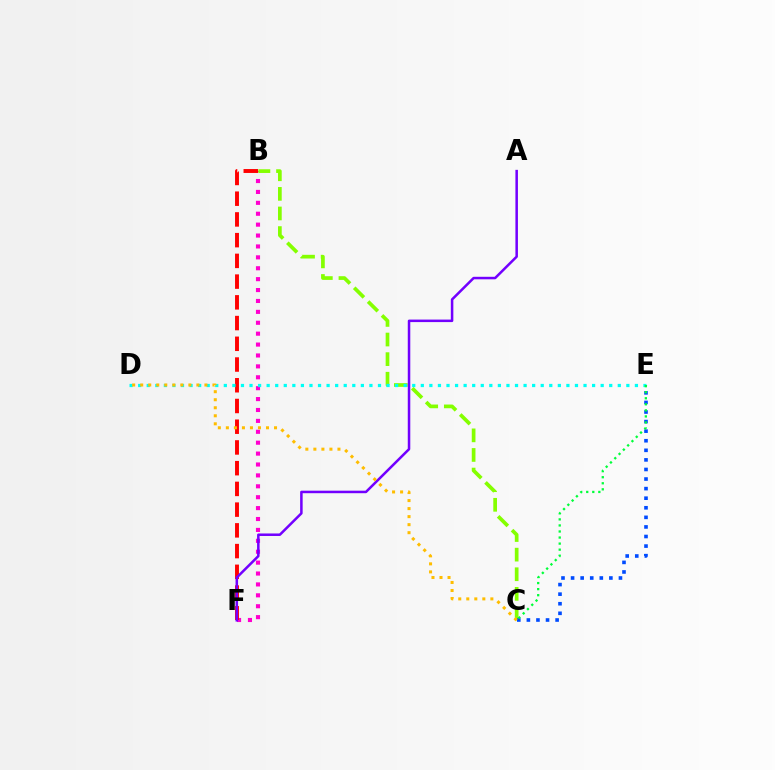{('B', 'F'): [{'color': '#ff00cf', 'line_style': 'dotted', 'thickness': 2.96}, {'color': '#ff0000', 'line_style': 'dashed', 'thickness': 2.82}], ('B', 'C'): [{'color': '#84ff00', 'line_style': 'dashed', 'thickness': 2.66}], ('C', 'E'): [{'color': '#004bff', 'line_style': 'dotted', 'thickness': 2.6}, {'color': '#00ff39', 'line_style': 'dotted', 'thickness': 1.65}], ('D', 'E'): [{'color': '#00fff6', 'line_style': 'dotted', 'thickness': 2.33}], ('A', 'F'): [{'color': '#7200ff', 'line_style': 'solid', 'thickness': 1.81}], ('C', 'D'): [{'color': '#ffbd00', 'line_style': 'dotted', 'thickness': 2.18}]}